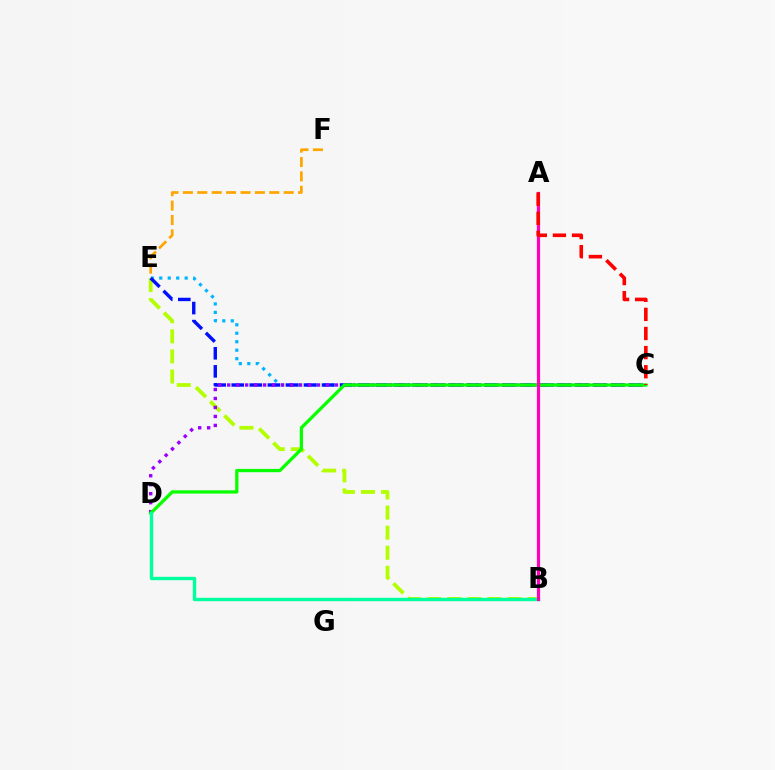{('C', 'E'): [{'color': '#00b5ff', 'line_style': 'dotted', 'thickness': 2.3}, {'color': '#0010ff', 'line_style': 'dashed', 'thickness': 2.45}], ('B', 'E'): [{'color': '#b3ff00', 'line_style': 'dashed', 'thickness': 2.73}], ('C', 'D'): [{'color': '#9b00ff', 'line_style': 'dotted', 'thickness': 2.44}, {'color': '#08ff00', 'line_style': 'solid', 'thickness': 2.36}], ('E', 'F'): [{'color': '#ffa500', 'line_style': 'dashed', 'thickness': 1.96}], ('B', 'D'): [{'color': '#00ff9d', 'line_style': 'solid', 'thickness': 2.43}], ('A', 'B'): [{'color': '#ff00bd', 'line_style': 'solid', 'thickness': 2.29}], ('A', 'C'): [{'color': '#ff0000', 'line_style': 'dashed', 'thickness': 2.6}]}